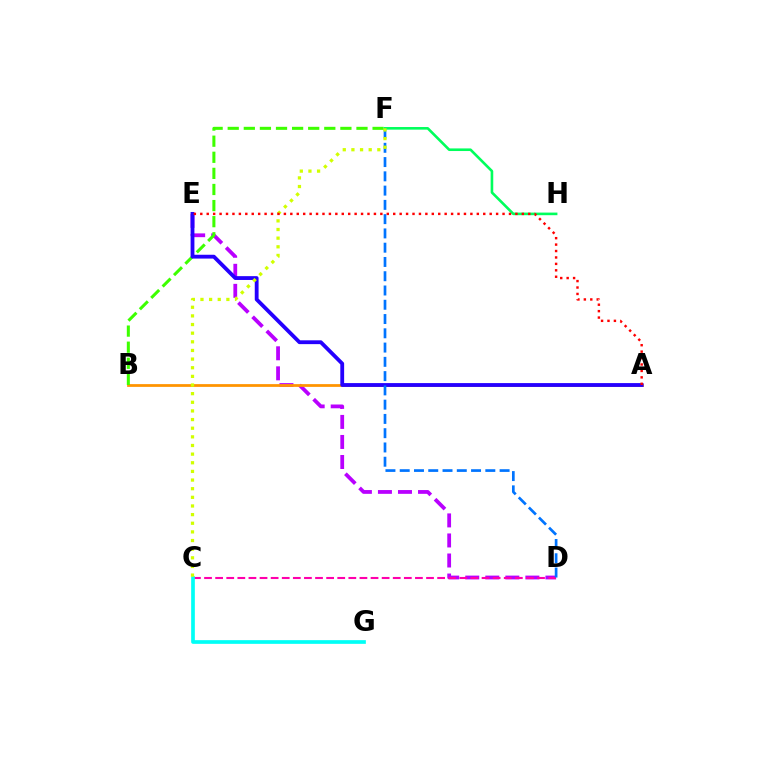{('D', 'E'): [{'color': '#b900ff', 'line_style': 'dashed', 'thickness': 2.72}], ('A', 'B'): [{'color': '#ff9400', 'line_style': 'solid', 'thickness': 1.99}], ('B', 'F'): [{'color': '#3dff00', 'line_style': 'dashed', 'thickness': 2.19}], ('A', 'E'): [{'color': '#2500ff', 'line_style': 'solid', 'thickness': 2.75}, {'color': '#ff0000', 'line_style': 'dotted', 'thickness': 1.75}], ('C', 'D'): [{'color': '#ff00ac', 'line_style': 'dashed', 'thickness': 1.51}], ('C', 'G'): [{'color': '#00fff6', 'line_style': 'solid', 'thickness': 2.65}], ('D', 'F'): [{'color': '#0074ff', 'line_style': 'dashed', 'thickness': 1.94}], ('F', 'H'): [{'color': '#00ff5c', 'line_style': 'solid', 'thickness': 1.88}], ('C', 'F'): [{'color': '#d1ff00', 'line_style': 'dotted', 'thickness': 2.35}]}